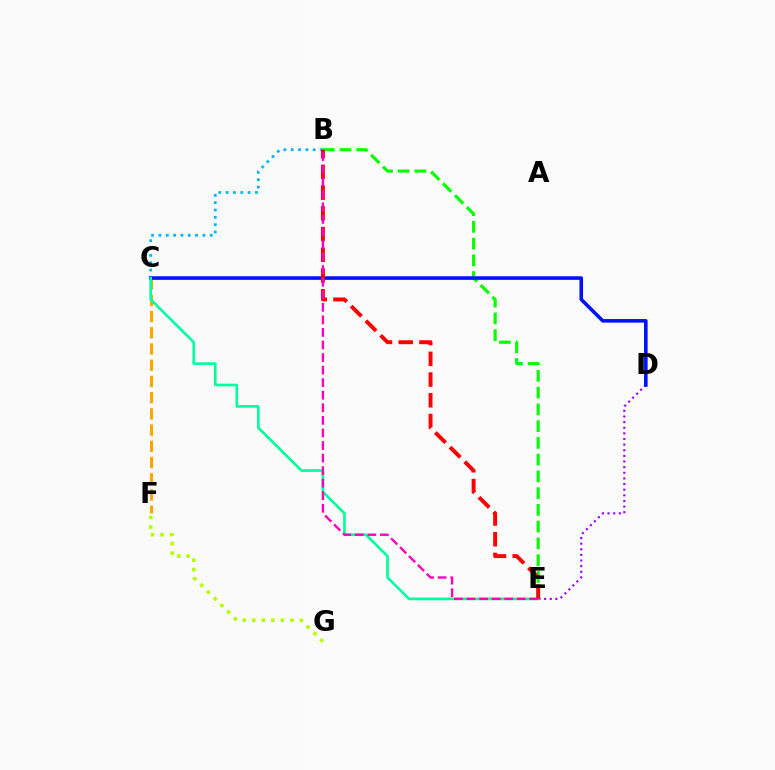{('B', 'C'): [{'color': '#00b5ff', 'line_style': 'dotted', 'thickness': 1.99}], ('D', 'E'): [{'color': '#9b00ff', 'line_style': 'dotted', 'thickness': 1.53}], ('F', 'G'): [{'color': '#b3ff00', 'line_style': 'dotted', 'thickness': 2.58}], ('B', 'E'): [{'color': '#08ff00', 'line_style': 'dashed', 'thickness': 2.28}, {'color': '#ff0000', 'line_style': 'dashed', 'thickness': 2.82}, {'color': '#ff00bd', 'line_style': 'dashed', 'thickness': 1.71}], ('C', 'F'): [{'color': '#ffa500', 'line_style': 'dashed', 'thickness': 2.2}], ('C', 'D'): [{'color': '#0010ff', 'line_style': 'solid', 'thickness': 2.57}], ('C', 'E'): [{'color': '#00ff9d', 'line_style': 'solid', 'thickness': 1.91}]}